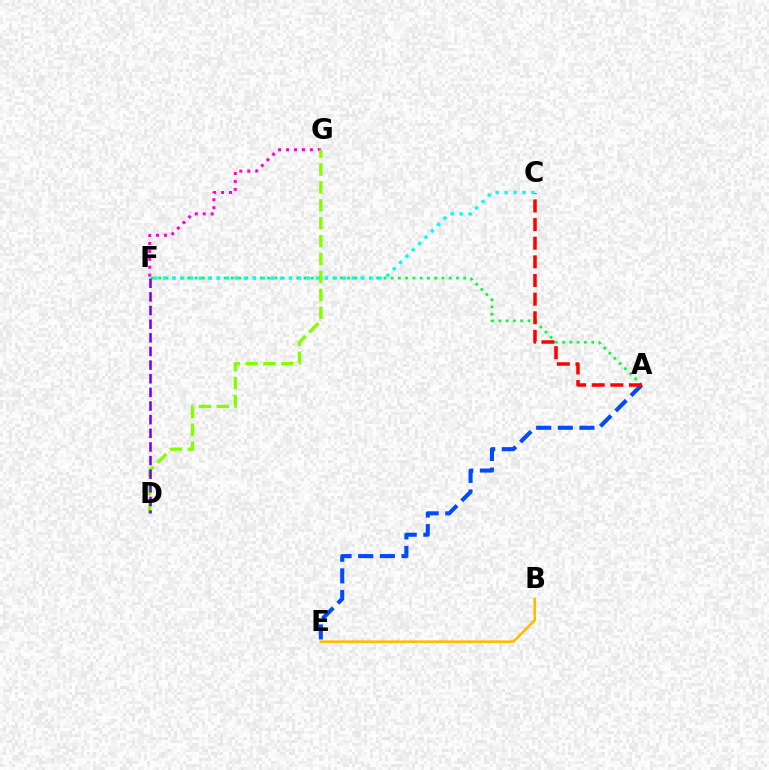{('B', 'E'): [{'color': '#ffbd00', 'line_style': 'solid', 'thickness': 1.88}], ('A', 'F'): [{'color': '#00ff39', 'line_style': 'dotted', 'thickness': 1.97}], ('F', 'G'): [{'color': '#ff00cf', 'line_style': 'dotted', 'thickness': 2.16}], ('A', 'E'): [{'color': '#004bff', 'line_style': 'dashed', 'thickness': 2.94}], ('D', 'G'): [{'color': '#84ff00', 'line_style': 'dashed', 'thickness': 2.43}], ('D', 'F'): [{'color': '#7200ff', 'line_style': 'dashed', 'thickness': 1.85}], ('A', 'C'): [{'color': '#ff0000', 'line_style': 'dashed', 'thickness': 2.53}], ('C', 'F'): [{'color': '#00fff6', 'line_style': 'dotted', 'thickness': 2.44}]}